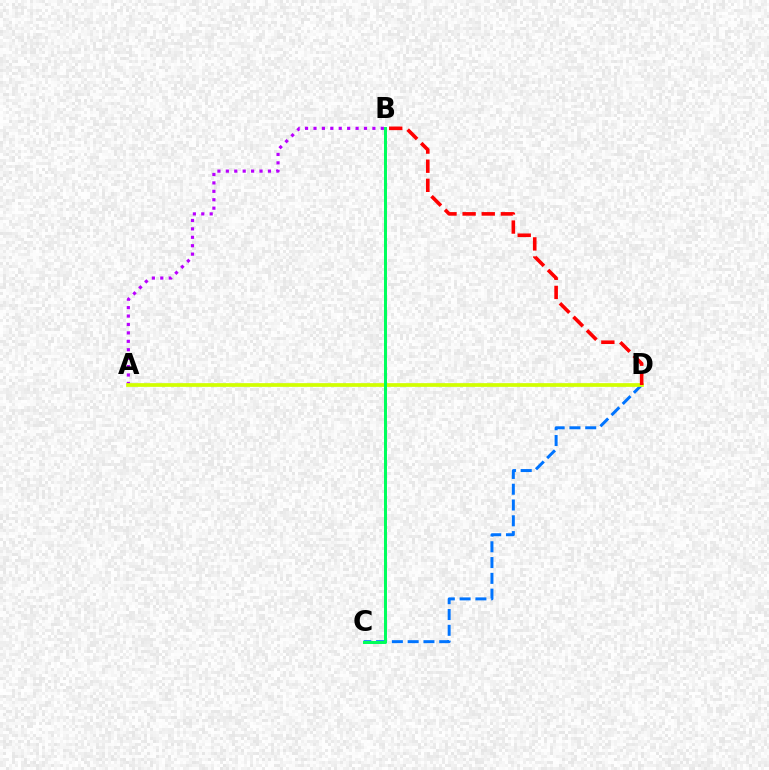{('C', 'D'): [{'color': '#0074ff', 'line_style': 'dashed', 'thickness': 2.14}], ('A', 'B'): [{'color': '#b900ff', 'line_style': 'dotted', 'thickness': 2.29}], ('A', 'D'): [{'color': '#d1ff00', 'line_style': 'solid', 'thickness': 2.67}], ('B', 'D'): [{'color': '#ff0000', 'line_style': 'dashed', 'thickness': 2.6}], ('B', 'C'): [{'color': '#00ff5c', 'line_style': 'solid', 'thickness': 2.15}]}